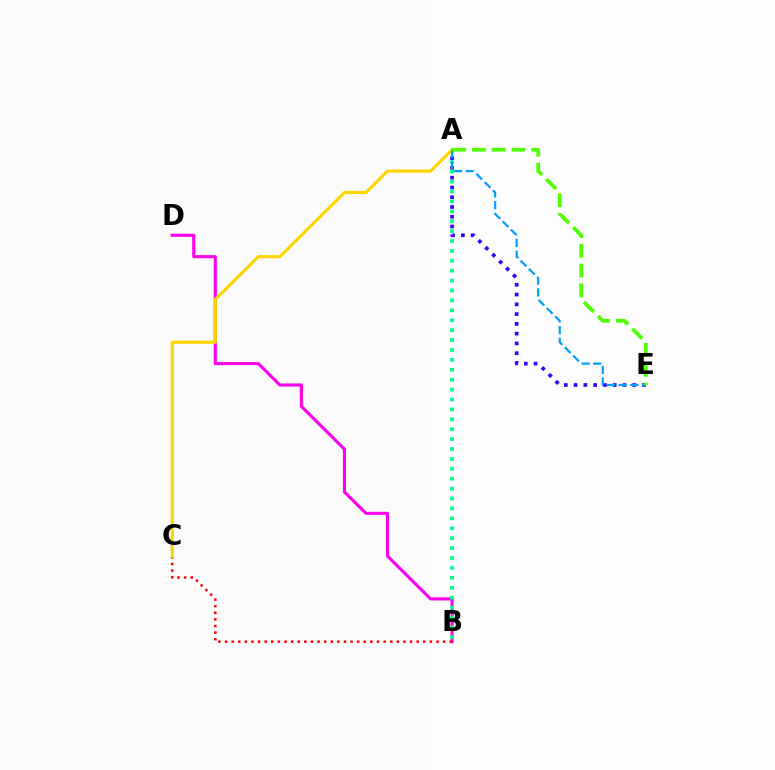{('B', 'D'): [{'color': '#ff00ed', 'line_style': 'solid', 'thickness': 2.23}], ('A', 'E'): [{'color': '#3700ff', 'line_style': 'dotted', 'thickness': 2.65}, {'color': '#009eff', 'line_style': 'dashed', 'thickness': 1.59}, {'color': '#4fff00', 'line_style': 'dashed', 'thickness': 2.69}], ('B', 'C'): [{'color': '#ff0000', 'line_style': 'dotted', 'thickness': 1.8}], ('A', 'B'): [{'color': '#00ff86', 'line_style': 'dotted', 'thickness': 2.69}], ('A', 'C'): [{'color': '#ffd500', 'line_style': 'solid', 'thickness': 2.25}]}